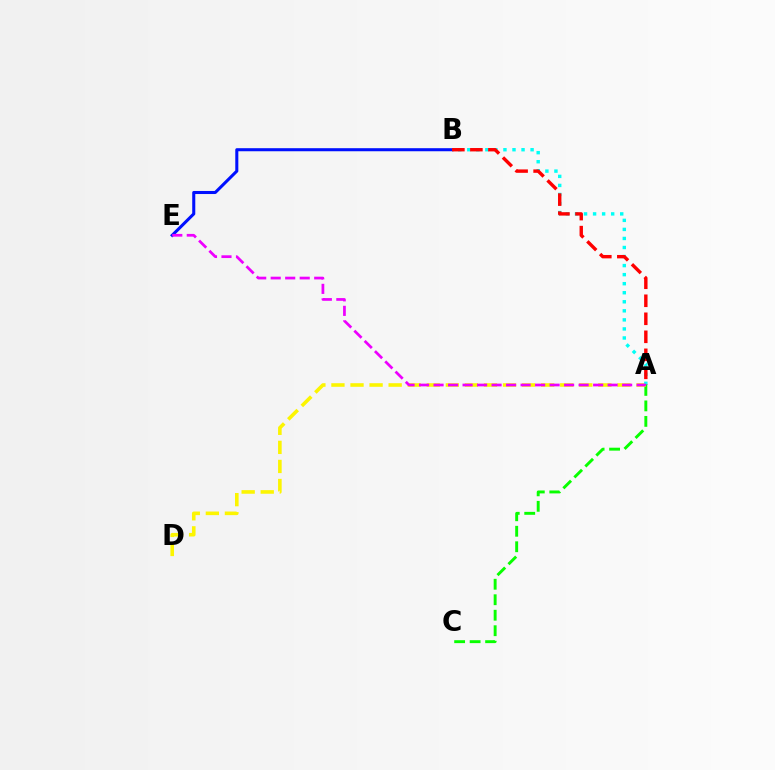{('A', 'C'): [{'color': '#08ff00', 'line_style': 'dashed', 'thickness': 2.1}], ('B', 'E'): [{'color': '#0010ff', 'line_style': 'solid', 'thickness': 2.2}], ('A', 'D'): [{'color': '#fcf500', 'line_style': 'dashed', 'thickness': 2.59}], ('A', 'B'): [{'color': '#00fff6', 'line_style': 'dotted', 'thickness': 2.46}, {'color': '#ff0000', 'line_style': 'dashed', 'thickness': 2.45}], ('A', 'E'): [{'color': '#ee00ff', 'line_style': 'dashed', 'thickness': 1.97}]}